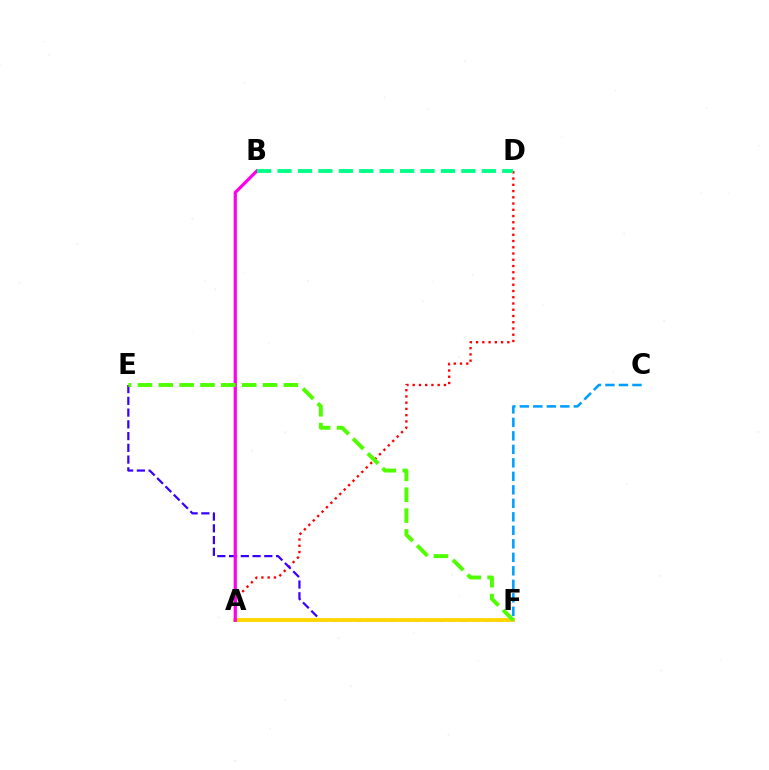{('A', 'D'): [{'color': '#ff0000', 'line_style': 'dotted', 'thickness': 1.7}], ('E', 'F'): [{'color': '#3700ff', 'line_style': 'dashed', 'thickness': 1.6}, {'color': '#4fff00', 'line_style': 'dashed', 'thickness': 2.83}], ('A', 'F'): [{'color': '#ffd500', 'line_style': 'solid', 'thickness': 2.77}], ('A', 'B'): [{'color': '#ff00ed', 'line_style': 'solid', 'thickness': 2.32}], ('C', 'F'): [{'color': '#009eff', 'line_style': 'dashed', 'thickness': 1.83}], ('B', 'D'): [{'color': '#00ff86', 'line_style': 'dashed', 'thickness': 2.77}]}